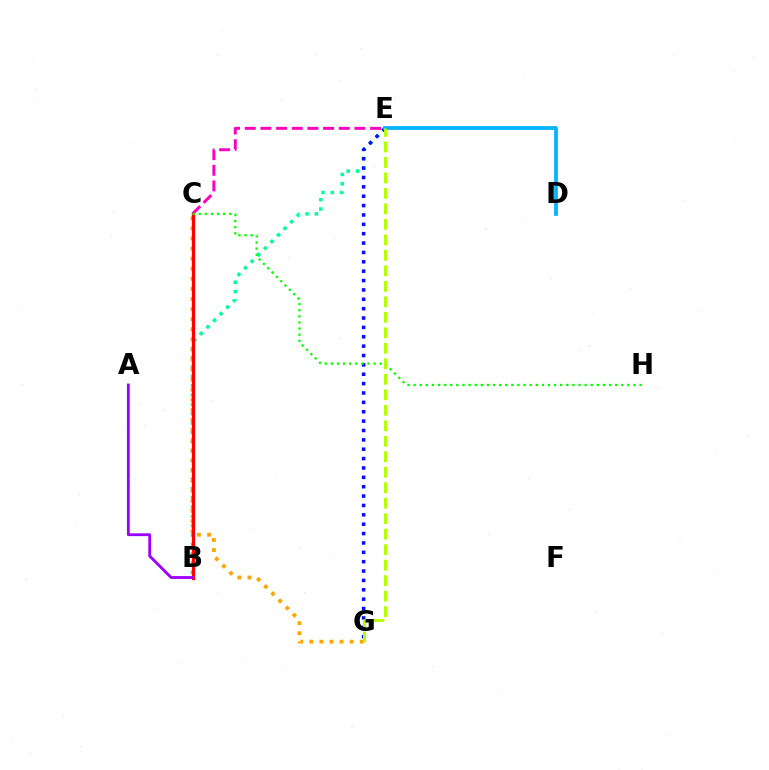{('B', 'E'): [{'color': '#00ff9d', 'line_style': 'dotted', 'thickness': 2.53}], ('C', 'G'): [{'color': '#ffa500', 'line_style': 'dotted', 'thickness': 2.74}], ('E', 'G'): [{'color': '#0010ff', 'line_style': 'dotted', 'thickness': 2.55}, {'color': '#b3ff00', 'line_style': 'dashed', 'thickness': 2.1}], ('C', 'E'): [{'color': '#ff00bd', 'line_style': 'dashed', 'thickness': 2.13}], ('B', 'C'): [{'color': '#ff0000', 'line_style': 'solid', 'thickness': 2.35}], ('A', 'B'): [{'color': '#9b00ff', 'line_style': 'solid', 'thickness': 2.03}], ('D', 'E'): [{'color': '#00b5ff', 'line_style': 'solid', 'thickness': 2.71}], ('C', 'H'): [{'color': '#08ff00', 'line_style': 'dotted', 'thickness': 1.66}]}